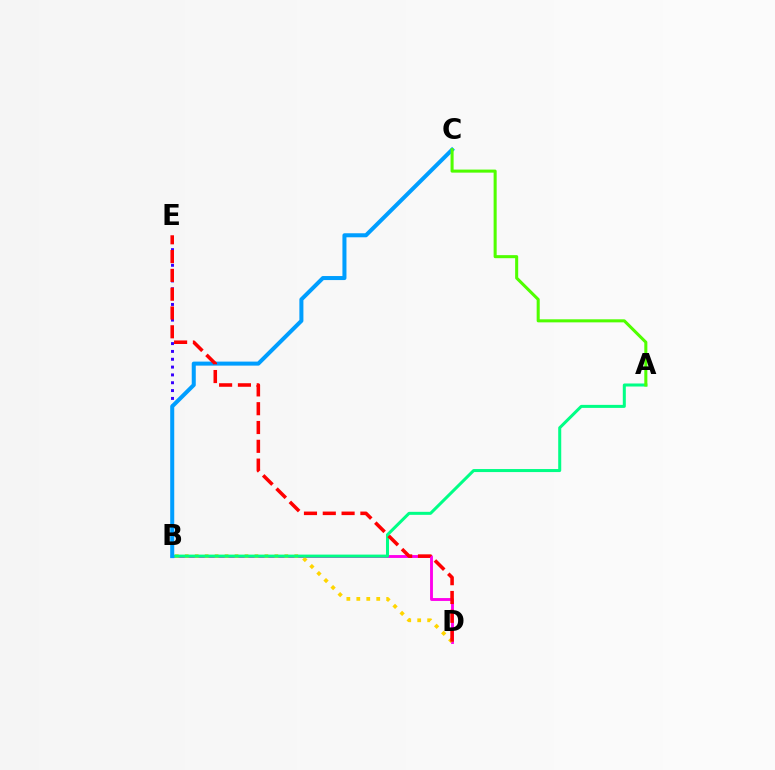{('B', 'E'): [{'color': '#3700ff', 'line_style': 'dotted', 'thickness': 2.13}], ('B', 'D'): [{'color': '#ff00ed', 'line_style': 'solid', 'thickness': 2.07}, {'color': '#ffd500', 'line_style': 'dotted', 'thickness': 2.71}], ('A', 'B'): [{'color': '#00ff86', 'line_style': 'solid', 'thickness': 2.18}], ('B', 'C'): [{'color': '#009eff', 'line_style': 'solid', 'thickness': 2.9}], ('D', 'E'): [{'color': '#ff0000', 'line_style': 'dashed', 'thickness': 2.55}], ('A', 'C'): [{'color': '#4fff00', 'line_style': 'solid', 'thickness': 2.2}]}